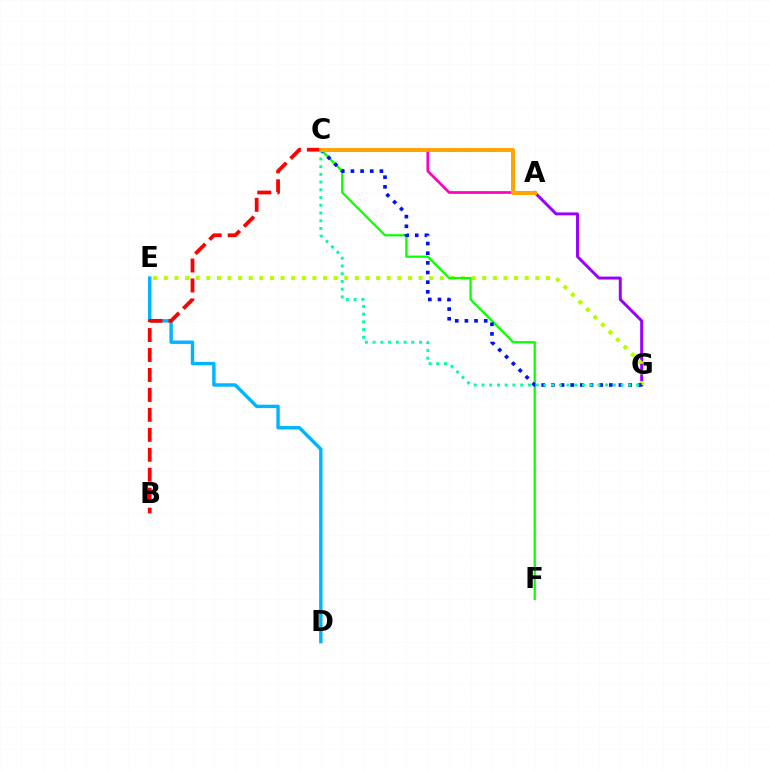{('A', 'G'): [{'color': '#9b00ff', 'line_style': 'solid', 'thickness': 2.13}], ('A', 'C'): [{'color': '#ff00bd', 'line_style': 'solid', 'thickness': 1.95}, {'color': '#ffa500', 'line_style': 'solid', 'thickness': 2.85}], ('D', 'E'): [{'color': '#00b5ff', 'line_style': 'solid', 'thickness': 2.46}], ('B', 'C'): [{'color': '#ff0000', 'line_style': 'dashed', 'thickness': 2.71}], ('E', 'G'): [{'color': '#b3ff00', 'line_style': 'dotted', 'thickness': 2.88}], ('C', 'F'): [{'color': '#08ff00', 'line_style': 'solid', 'thickness': 1.59}], ('C', 'G'): [{'color': '#0010ff', 'line_style': 'dotted', 'thickness': 2.62}, {'color': '#00ff9d', 'line_style': 'dotted', 'thickness': 2.1}]}